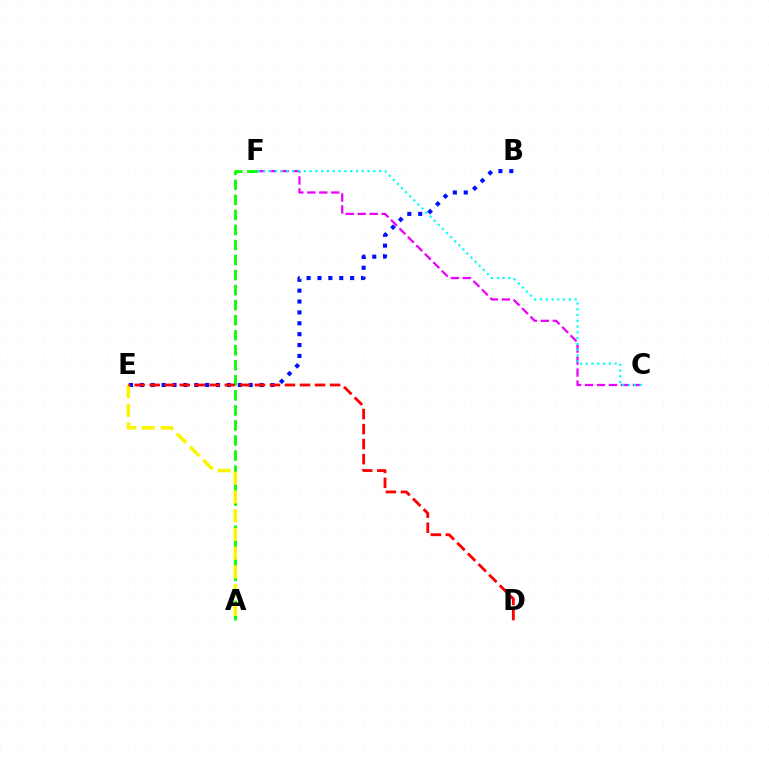{('C', 'F'): [{'color': '#ee00ff', 'line_style': 'dashed', 'thickness': 1.63}, {'color': '#00fff6', 'line_style': 'dotted', 'thickness': 1.57}], ('A', 'F'): [{'color': '#08ff00', 'line_style': 'dashed', 'thickness': 2.04}], ('B', 'E'): [{'color': '#0010ff', 'line_style': 'dotted', 'thickness': 2.96}], ('A', 'E'): [{'color': '#fcf500', 'line_style': 'dashed', 'thickness': 2.55}], ('D', 'E'): [{'color': '#ff0000', 'line_style': 'dashed', 'thickness': 2.04}]}